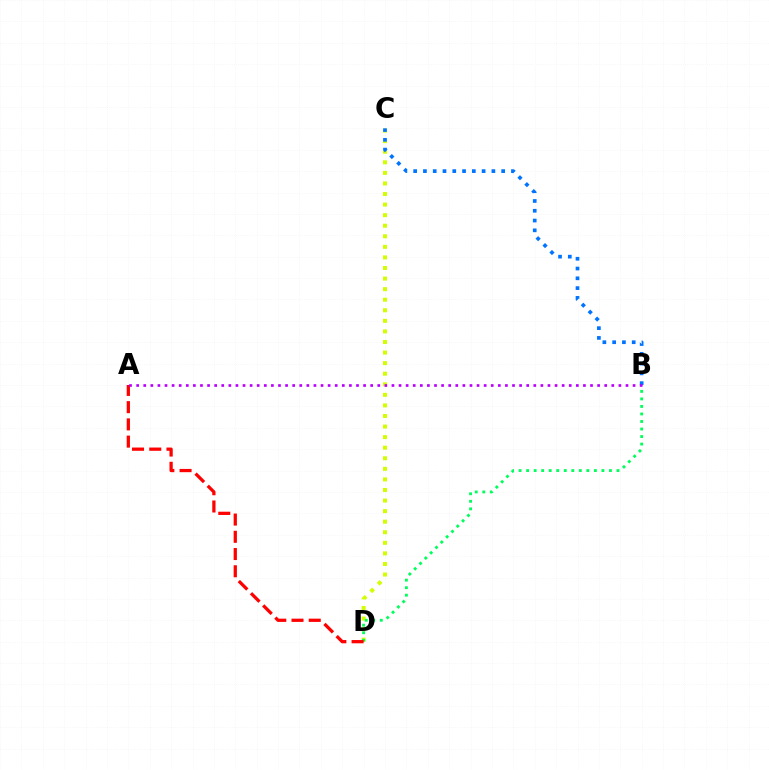{('C', 'D'): [{'color': '#d1ff00', 'line_style': 'dotted', 'thickness': 2.87}], ('B', 'C'): [{'color': '#0074ff', 'line_style': 'dotted', 'thickness': 2.66}], ('B', 'D'): [{'color': '#00ff5c', 'line_style': 'dotted', 'thickness': 2.05}], ('A', 'D'): [{'color': '#ff0000', 'line_style': 'dashed', 'thickness': 2.34}], ('A', 'B'): [{'color': '#b900ff', 'line_style': 'dotted', 'thickness': 1.93}]}